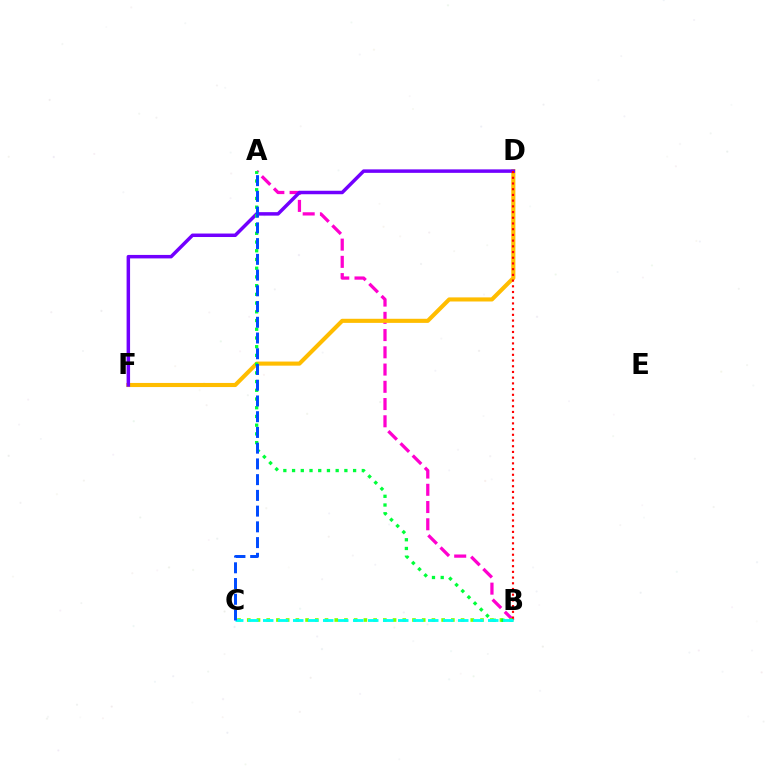{('A', 'B'): [{'color': '#ff00cf', 'line_style': 'dashed', 'thickness': 2.34}, {'color': '#00ff39', 'line_style': 'dotted', 'thickness': 2.37}], ('B', 'C'): [{'color': '#84ff00', 'line_style': 'dotted', 'thickness': 2.64}, {'color': '#00fff6', 'line_style': 'dashed', 'thickness': 2.04}], ('D', 'F'): [{'color': '#ffbd00', 'line_style': 'solid', 'thickness': 2.95}, {'color': '#7200ff', 'line_style': 'solid', 'thickness': 2.51}], ('A', 'C'): [{'color': '#004bff', 'line_style': 'dashed', 'thickness': 2.14}], ('B', 'D'): [{'color': '#ff0000', 'line_style': 'dotted', 'thickness': 1.55}]}